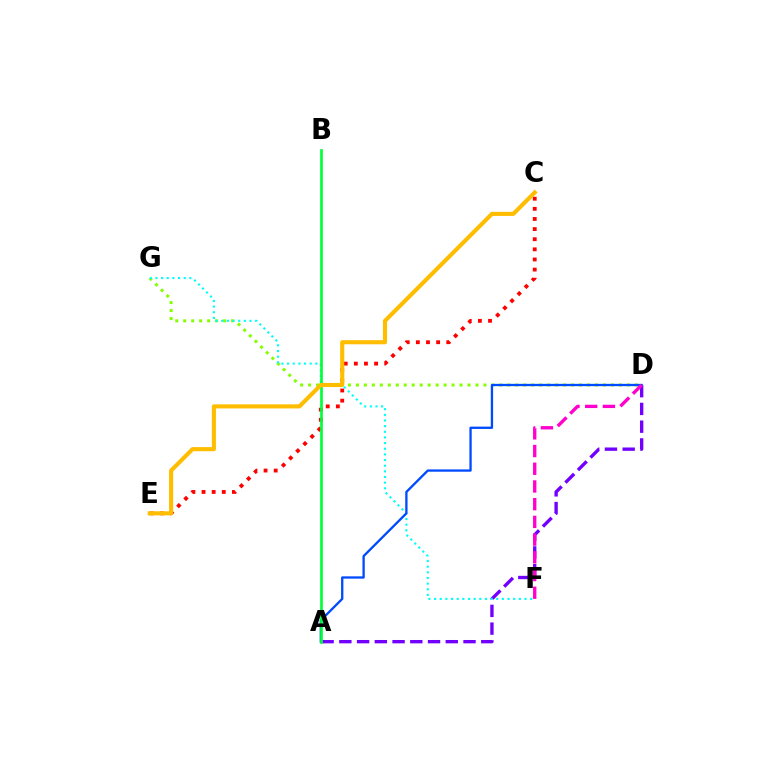{('A', 'D'): [{'color': '#7200ff', 'line_style': 'dashed', 'thickness': 2.41}, {'color': '#004bff', 'line_style': 'solid', 'thickness': 1.67}], ('D', 'G'): [{'color': '#84ff00', 'line_style': 'dotted', 'thickness': 2.17}], ('C', 'E'): [{'color': '#ff0000', 'line_style': 'dotted', 'thickness': 2.75}, {'color': '#ffbd00', 'line_style': 'solid', 'thickness': 2.96}], ('F', 'G'): [{'color': '#00fff6', 'line_style': 'dotted', 'thickness': 1.54}], ('A', 'B'): [{'color': '#00ff39', 'line_style': 'solid', 'thickness': 1.93}], ('D', 'F'): [{'color': '#ff00cf', 'line_style': 'dashed', 'thickness': 2.41}]}